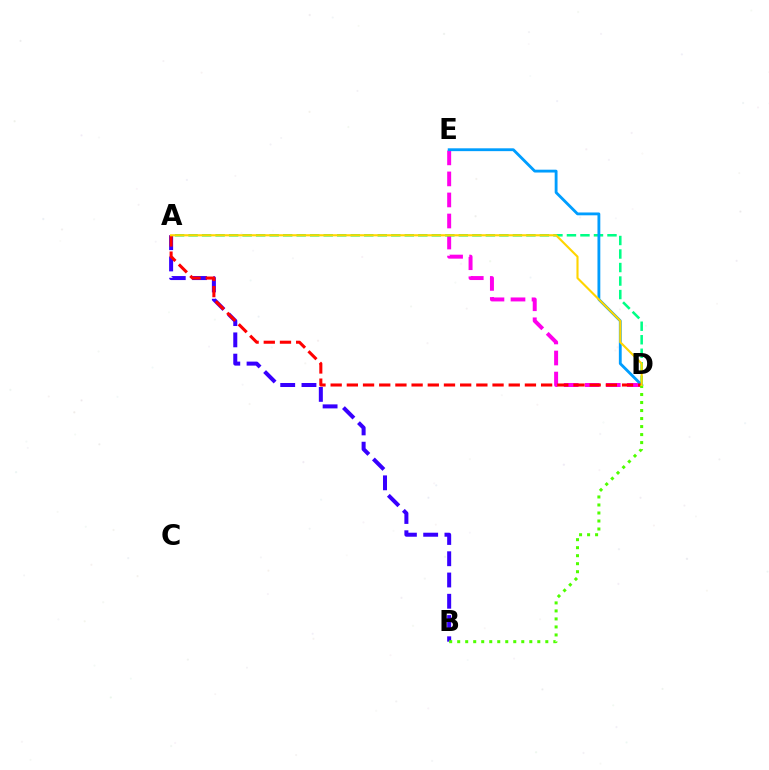{('D', 'E'): [{'color': '#ff00ed', 'line_style': 'dashed', 'thickness': 2.86}, {'color': '#009eff', 'line_style': 'solid', 'thickness': 2.04}], ('A', 'D'): [{'color': '#00ff86', 'line_style': 'dashed', 'thickness': 1.84}, {'color': '#ff0000', 'line_style': 'dashed', 'thickness': 2.2}, {'color': '#ffd500', 'line_style': 'solid', 'thickness': 1.53}], ('A', 'B'): [{'color': '#3700ff', 'line_style': 'dashed', 'thickness': 2.89}], ('B', 'D'): [{'color': '#4fff00', 'line_style': 'dotted', 'thickness': 2.18}]}